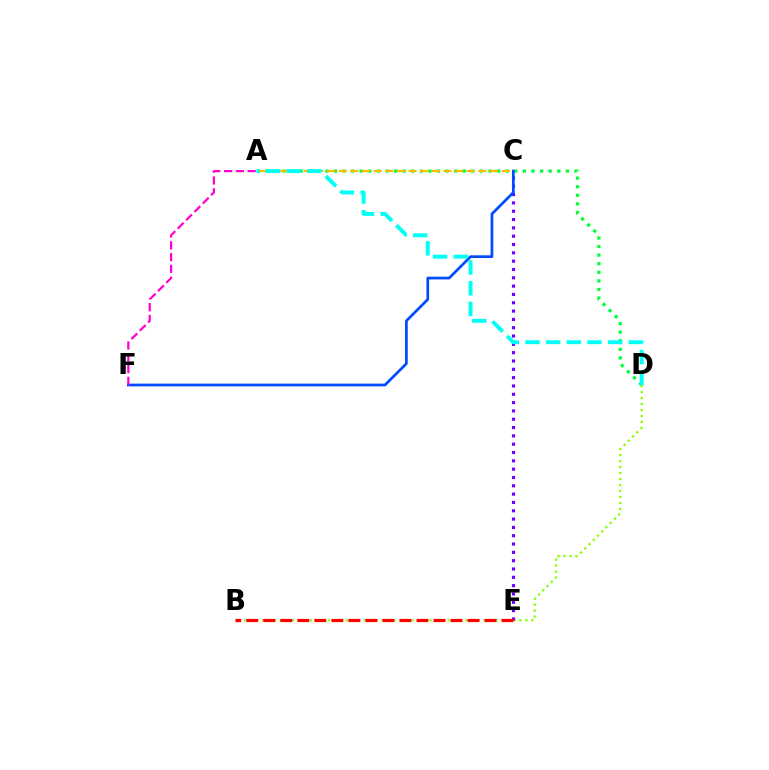{('A', 'D'): [{'color': '#00ff39', 'line_style': 'dotted', 'thickness': 2.33}, {'color': '#00fff6', 'line_style': 'dashed', 'thickness': 2.81}], ('B', 'D'): [{'color': '#84ff00', 'line_style': 'dotted', 'thickness': 1.63}], ('C', 'E'): [{'color': '#7200ff', 'line_style': 'dotted', 'thickness': 2.26}], ('C', 'F'): [{'color': '#004bff', 'line_style': 'solid', 'thickness': 1.96}], ('B', 'E'): [{'color': '#ff0000', 'line_style': 'dashed', 'thickness': 2.31}], ('A', 'F'): [{'color': '#ff00cf', 'line_style': 'dashed', 'thickness': 1.6}], ('A', 'C'): [{'color': '#ffbd00', 'line_style': 'dashed', 'thickness': 1.58}]}